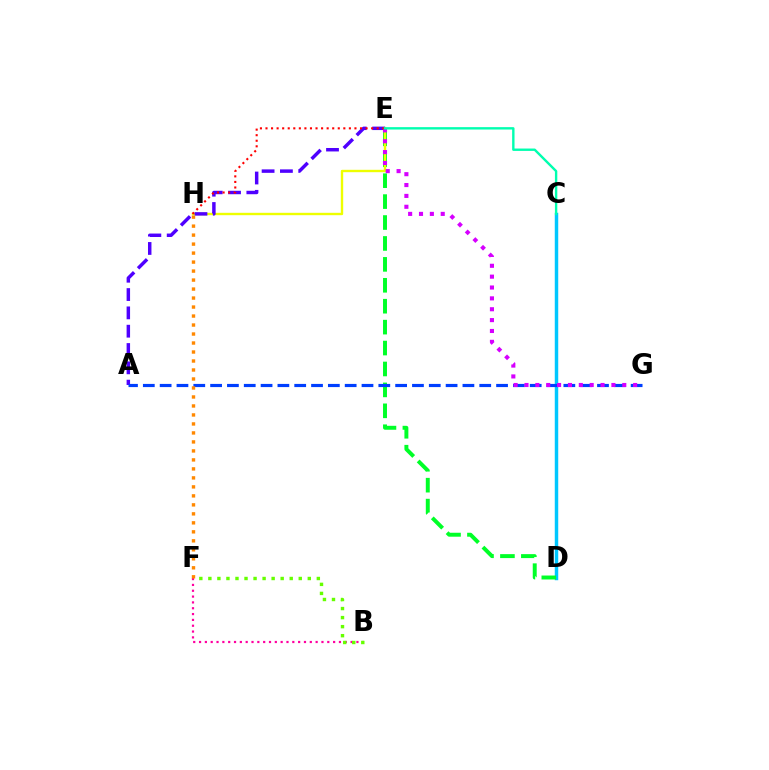{('B', 'F'): [{'color': '#ff00a0', 'line_style': 'dotted', 'thickness': 1.58}, {'color': '#66ff00', 'line_style': 'dotted', 'thickness': 2.46}], ('C', 'D'): [{'color': '#00c7ff', 'line_style': 'solid', 'thickness': 2.49}], ('D', 'E'): [{'color': '#00ff27', 'line_style': 'dashed', 'thickness': 2.84}], ('E', 'H'): [{'color': '#eeff00', 'line_style': 'solid', 'thickness': 1.72}, {'color': '#ff0000', 'line_style': 'dotted', 'thickness': 1.51}], ('A', 'E'): [{'color': '#4f00ff', 'line_style': 'dashed', 'thickness': 2.49}], ('A', 'G'): [{'color': '#003fff', 'line_style': 'dashed', 'thickness': 2.29}], ('E', 'G'): [{'color': '#d600ff', 'line_style': 'dotted', 'thickness': 2.95}], ('C', 'E'): [{'color': '#00ffaf', 'line_style': 'solid', 'thickness': 1.72}], ('F', 'H'): [{'color': '#ff8800', 'line_style': 'dotted', 'thickness': 2.44}]}